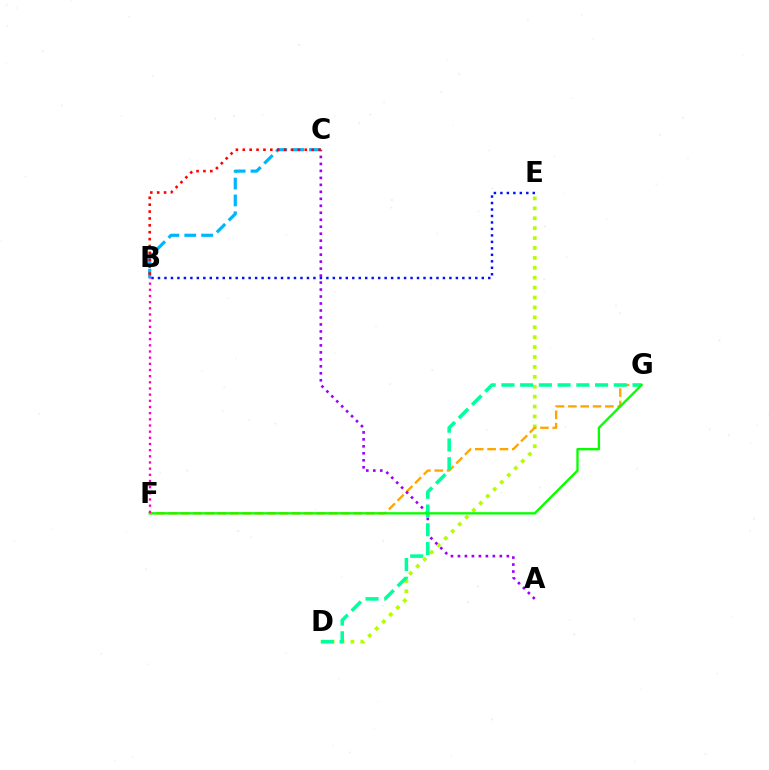{('D', 'E'): [{'color': '#b3ff00', 'line_style': 'dotted', 'thickness': 2.69}], ('F', 'G'): [{'color': '#ffa500', 'line_style': 'dashed', 'thickness': 1.68}, {'color': '#08ff00', 'line_style': 'solid', 'thickness': 1.68}], ('A', 'C'): [{'color': '#9b00ff', 'line_style': 'dotted', 'thickness': 1.9}], ('D', 'G'): [{'color': '#00ff9d', 'line_style': 'dashed', 'thickness': 2.54}], ('B', 'C'): [{'color': '#00b5ff', 'line_style': 'dashed', 'thickness': 2.29}, {'color': '#ff0000', 'line_style': 'dotted', 'thickness': 1.87}], ('B', 'F'): [{'color': '#ff00bd', 'line_style': 'dotted', 'thickness': 1.68}], ('B', 'E'): [{'color': '#0010ff', 'line_style': 'dotted', 'thickness': 1.76}]}